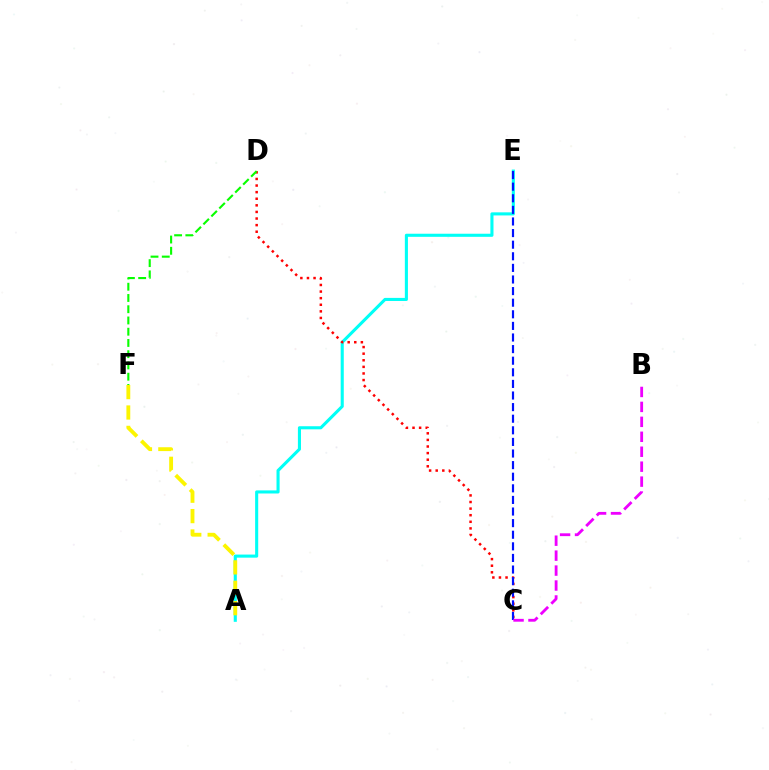{('A', 'E'): [{'color': '#00fff6', 'line_style': 'solid', 'thickness': 2.23}], ('C', 'D'): [{'color': '#ff0000', 'line_style': 'dotted', 'thickness': 1.79}], ('A', 'F'): [{'color': '#fcf500', 'line_style': 'dashed', 'thickness': 2.77}], ('D', 'F'): [{'color': '#08ff00', 'line_style': 'dashed', 'thickness': 1.53}], ('C', 'E'): [{'color': '#0010ff', 'line_style': 'dashed', 'thickness': 1.58}], ('B', 'C'): [{'color': '#ee00ff', 'line_style': 'dashed', 'thickness': 2.03}]}